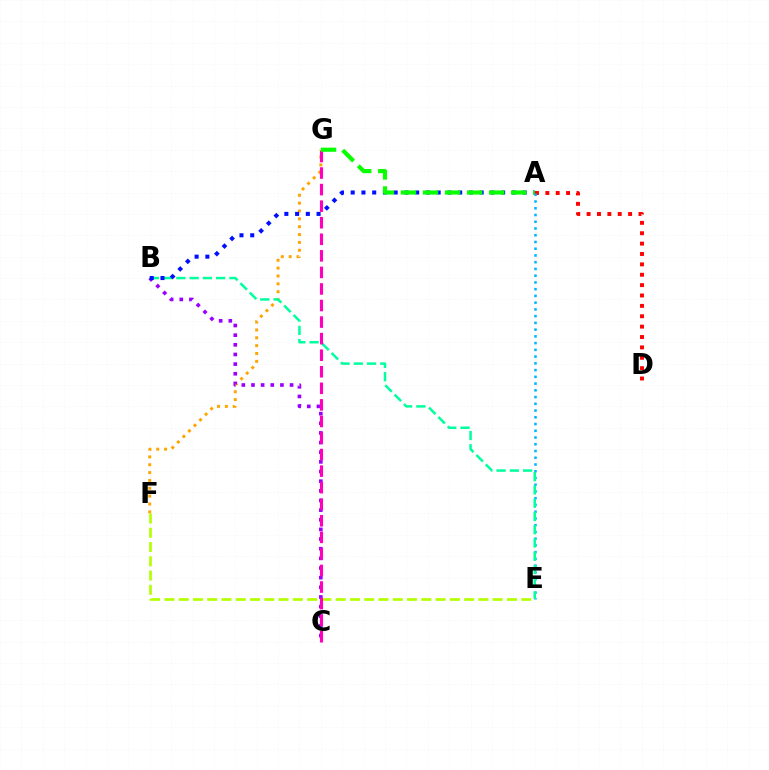{('F', 'G'): [{'color': '#ffa500', 'line_style': 'dotted', 'thickness': 2.13}], ('A', 'D'): [{'color': '#ff0000', 'line_style': 'dotted', 'thickness': 2.82}], ('A', 'E'): [{'color': '#00b5ff', 'line_style': 'dotted', 'thickness': 1.83}], ('E', 'F'): [{'color': '#b3ff00', 'line_style': 'dashed', 'thickness': 1.94}], ('B', 'E'): [{'color': '#00ff9d', 'line_style': 'dashed', 'thickness': 1.8}], ('B', 'C'): [{'color': '#9b00ff', 'line_style': 'dotted', 'thickness': 2.62}], ('A', 'B'): [{'color': '#0010ff', 'line_style': 'dotted', 'thickness': 2.92}], ('C', 'G'): [{'color': '#ff00bd', 'line_style': 'dashed', 'thickness': 2.25}], ('A', 'G'): [{'color': '#08ff00', 'line_style': 'dashed', 'thickness': 2.99}]}